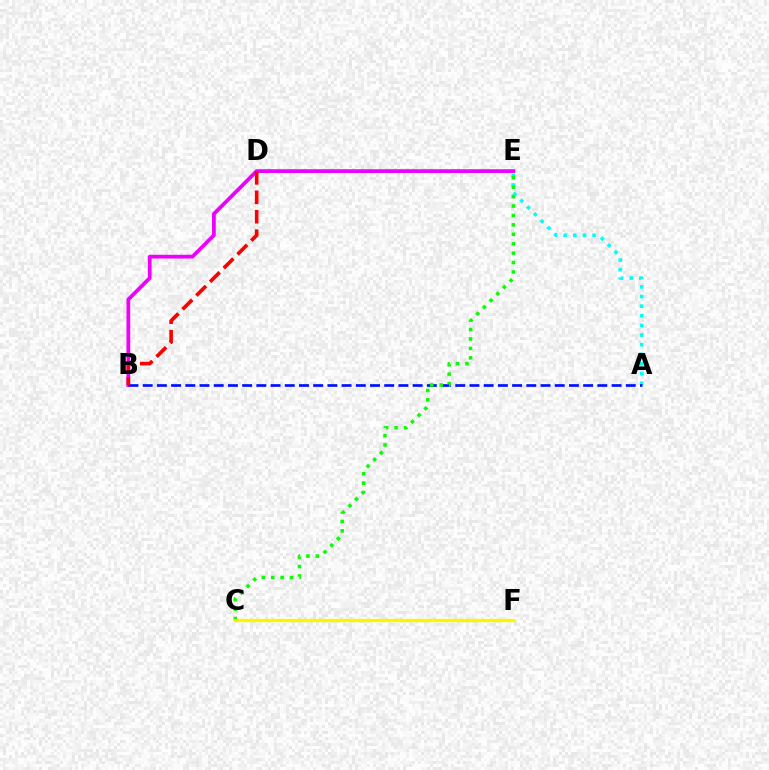{('A', 'E'): [{'color': '#00fff6', 'line_style': 'dotted', 'thickness': 2.62}], ('B', 'E'): [{'color': '#ee00ff', 'line_style': 'solid', 'thickness': 2.7}], ('A', 'B'): [{'color': '#0010ff', 'line_style': 'dashed', 'thickness': 1.93}], ('C', 'E'): [{'color': '#08ff00', 'line_style': 'dotted', 'thickness': 2.56}], ('B', 'D'): [{'color': '#ff0000', 'line_style': 'dashed', 'thickness': 2.64}], ('C', 'F'): [{'color': '#fcf500', 'line_style': 'solid', 'thickness': 2.4}]}